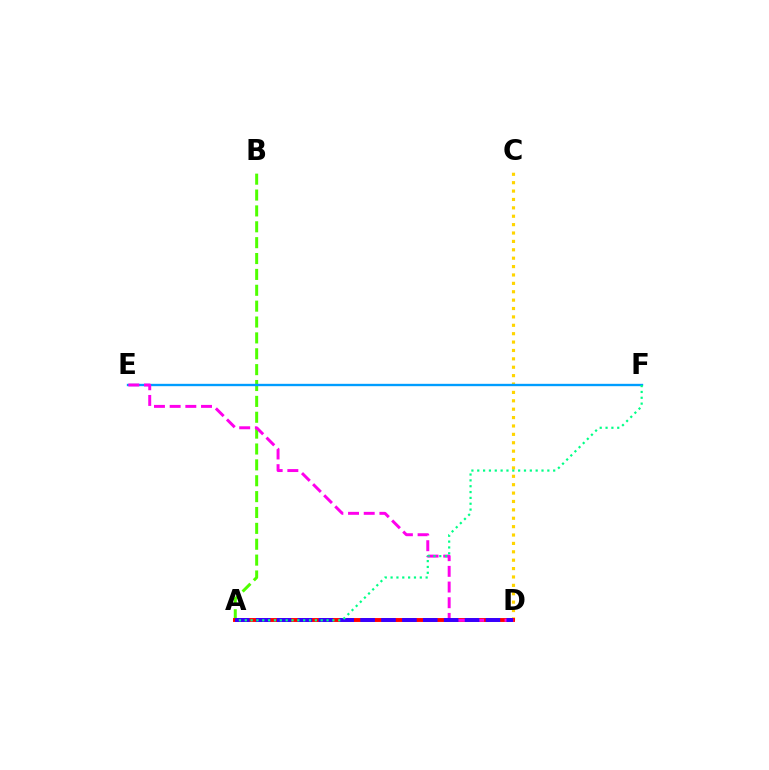{('C', 'D'): [{'color': '#ffd500', 'line_style': 'dotted', 'thickness': 2.28}], ('A', 'B'): [{'color': '#4fff00', 'line_style': 'dashed', 'thickness': 2.16}], ('A', 'D'): [{'color': '#ff0000', 'line_style': 'solid', 'thickness': 2.81}, {'color': '#3700ff', 'line_style': 'dashed', 'thickness': 2.84}], ('E', 'F'): [{'color': '#009eff', 'line_style': 'solid', 'thickness': 1.69}], ('D', 'E'): [{'color': '#ff00ed', 'line_style': 'dashed', 'thickness': 2.13}], ('A', 'F'): [{'color': '#00ff86', 'line_style': 'dotted', 'thickness': 1.59}]}